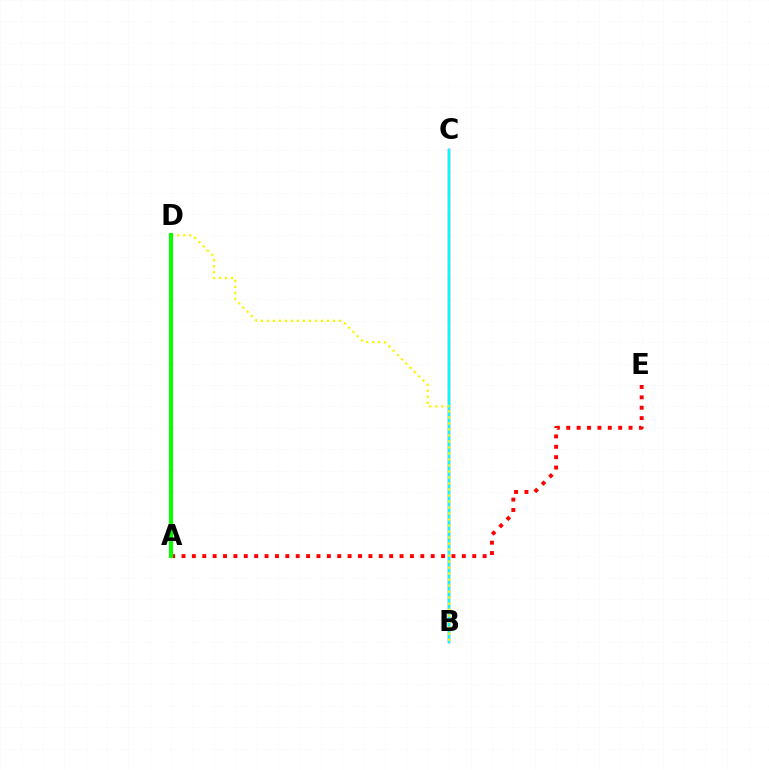{('A', 'E'): [{'color': '#ff0000', 'line_style': 'dotted', 'thickness': 2.82}], ('B', 'C'): [{'color': '#0010ff', 'line_style': 'solid', 'thickness': 1.68}, {'color': '#00fff6', 'line_style': 'solid', 'thickness': 1.54}], ('A', 'D'): [{'color': '#ee00ff', 'line_style': 'solid', 'thickness': 1.82}, {'color': '#08ff00', 'line_style': 'solid', 'thickness': 2.92}], ('B', 'D'): [{'color': '#fcf500', 'line_style': 'dotted', 'thickness': 1.63}]}